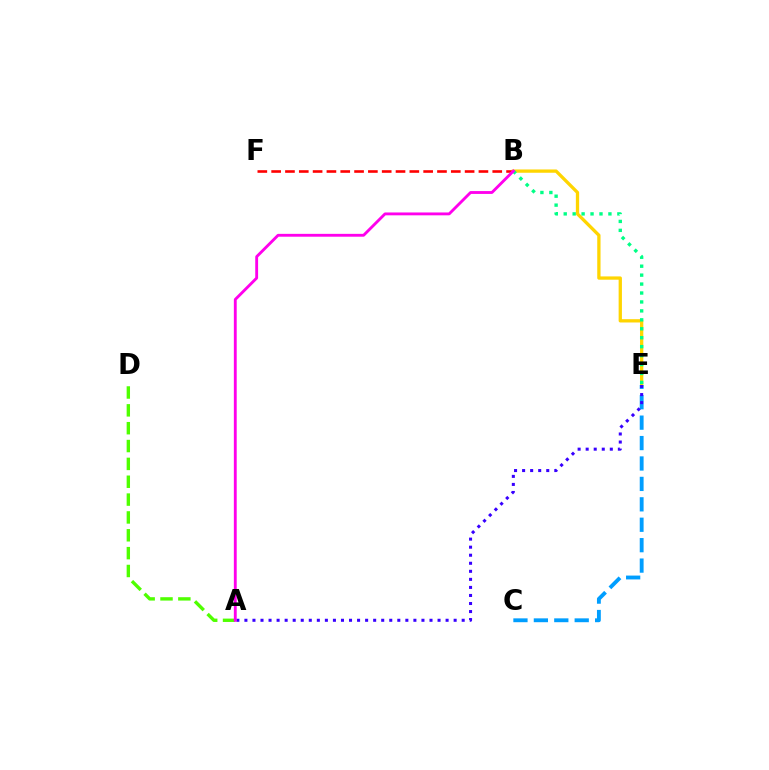{('B', 'F'): [{'color': '#ff0000', 'line_style': 'dashed', 'thickness': 1.88}], ('B', 'E'): [{'color': '#ffd500', 'line_style': 'solid', 'thickness': 2.37}, {'color': '#00ff86', 'line_style': 'dotted', 'thickness': 2.43}], ('C', 'E'): [{'color': '#009eff', 'line_style': 'dashed', 'thickness': 2.77}], ('A', 'D'): [{'color': '#4fff00', 'line_style': 'dashed', 'thickness': 2.42}], ('A', 'E'): [{'color': '#3700ff', 'line_style': 'dotted', 'thickness': 2.19}], ('A', 'B'): [{'color': '#ff00ed', 'line_style': 'solid', 'thickness': 2.06}]}